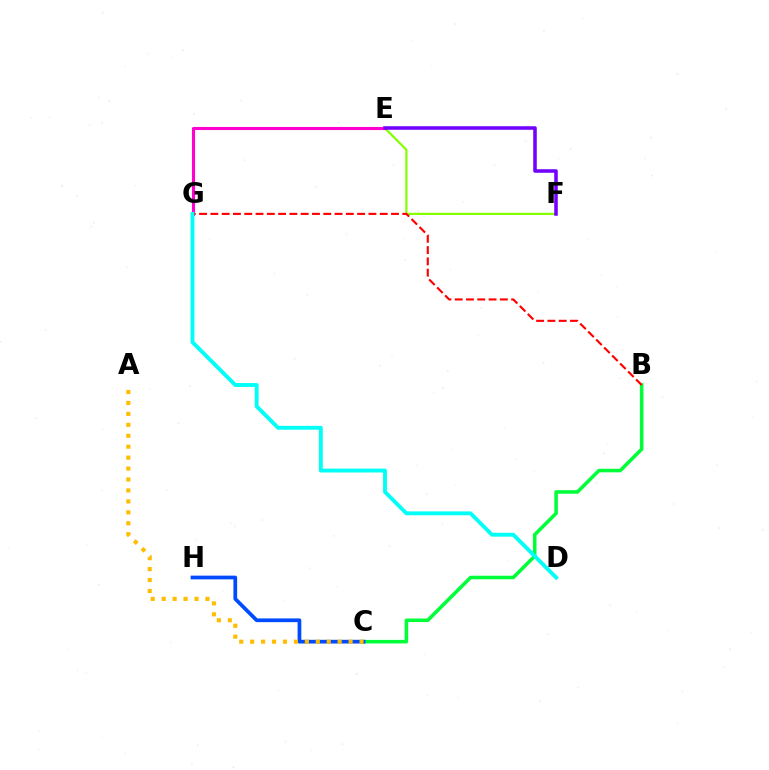{('E', 'F'): [{'color': '#84ff00', 'line_style': 'solid', 'thickness': 1.58}, {'color': '#7200ff', 'line_style': 'solid', 'thickness': 2.55}], ('B', 'C'): [{'color': '#00ff39', 'line_style': 'solid', 'thickness': 2.55}], ('E', 'G'): [{'color': '#ff00cf', 'line_style': 'solid', 'thickness': 2.22}], ('C', 'H'): [{'color': '#004bff', 'line_style': 'solid', 'thickness': 2.68}], ('B', 'G'): [{'color': '#ff0000', 'line_style': 'dashed', 'thickness': 1.53}], ('D', 'G'): [{'color': '#00fff6', 'line_style': 'solid', 'thickness': 2.79}], ('A', 'C'): [{'color': '#ffbd00', 'line_style': 'dotted', 'thickness': 2.97}]}